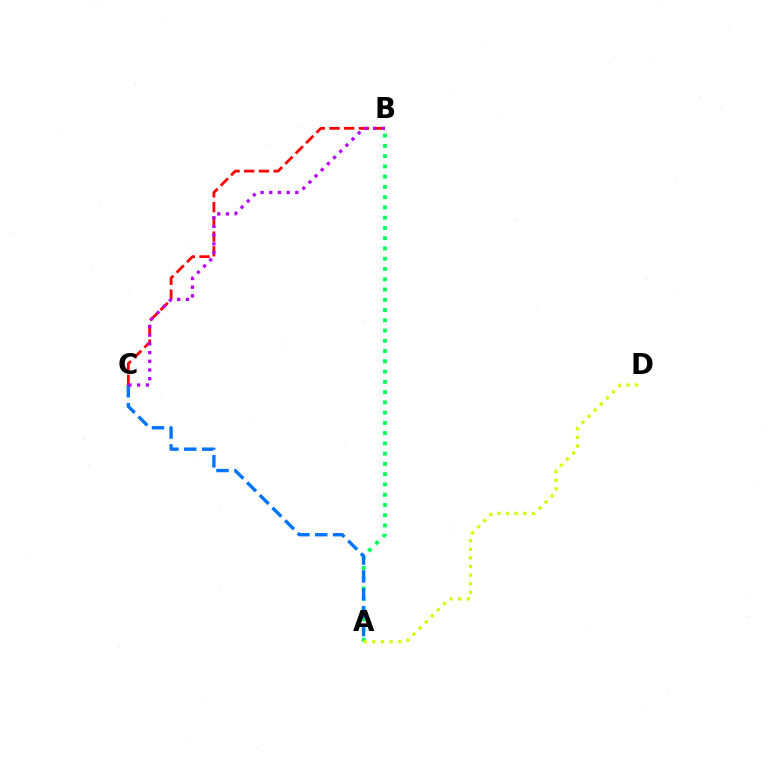{('B', 'C'): [{'color': '#ff0000', 'line_style': 'dashed', 'thickness': 2.0}, {'color': '#b900ff', 'line_style': 'dotted', 'thickness': 2.36}], ('A', 'B'): [{'color': '#00ff5c', 'line_style': 'dotted', 'thickness': 2.79}], ('A', 'C'): [{'color': '#0074ff', 'line_style': 'dashed', 'thickness': 2.43}], ('A', 'D'): [{'color': '#d1ff00', 'line_style': 'dotted', 'thickness': 2.35}]}